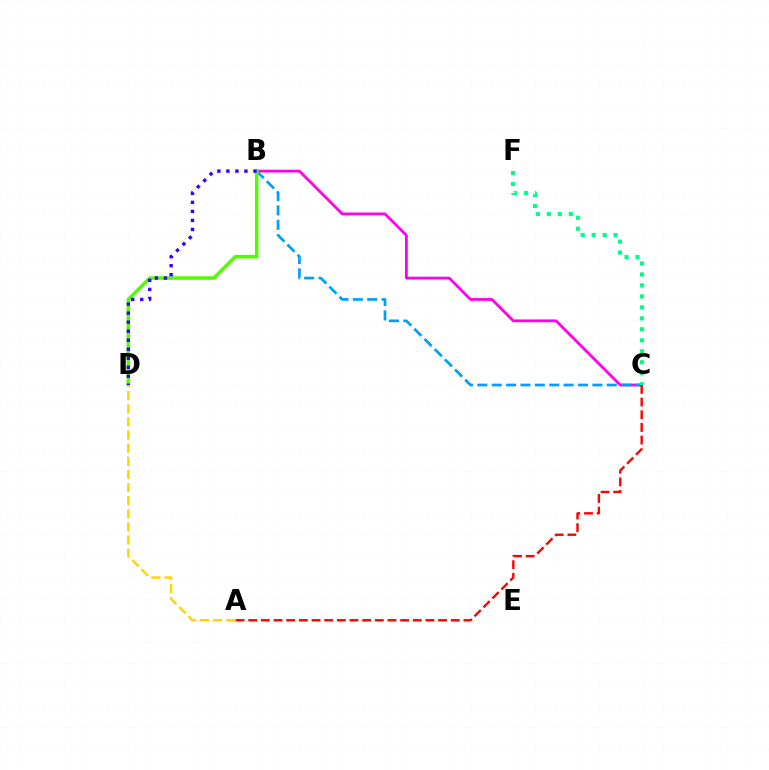{('B', 'C'): [{'color': '#ff00ed', 'line_style': 'solid', 'thickness': 2.0}, {'color': '#009eff', 'line_style': 'dashed', 'thickness': 1.95}], ('C', 'F'): [{'color': '#00ff86', 'line_style': 'dotted', 'thickness': 2.98}], ('A', 'C'): [{'color': '#ff0000', 'line_style': 'dashed', 'thickness': 1.72}], ('B', 'D'): [{'color': '#4fff00', 'line_style': 'solid', 'thickness': 2.53}, {'color': '#3700ff', 'line_style': 'dotted', 'thickness': 2.45}], ('A', 'D'): [{'color': '#ffd500', 'line_style': 'dashed', 'thickness': 1.78}]}